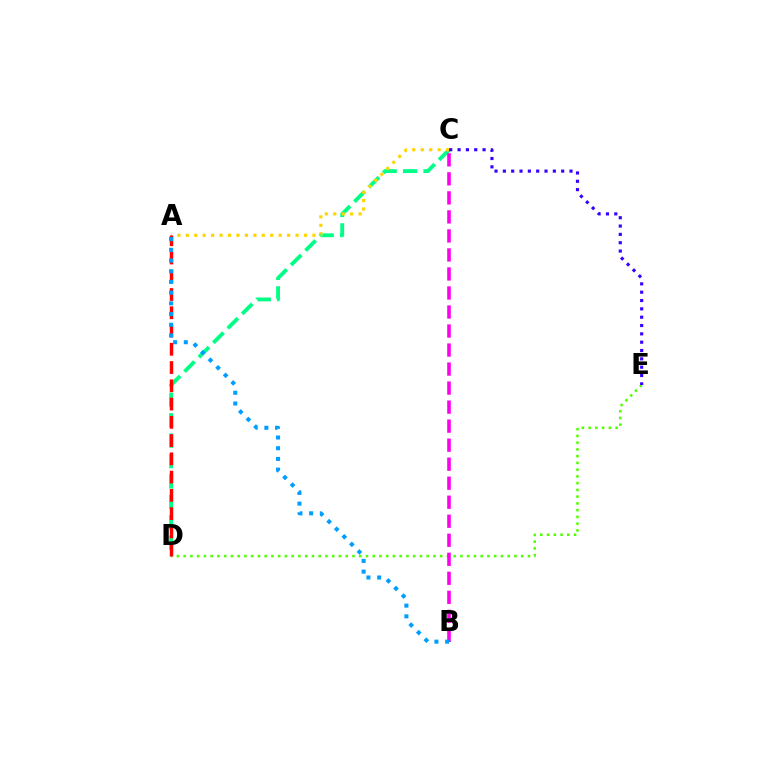{('C', 'D'): [{'color': '#00ff86', 'line_style': 'dashed', 'thickness': 2.77}], ('A', 'C'): [{'color': '#ffd500', 'line_style': 'dotted', 'thickness': 2.29}], ('D', 'E'): [{'color': '#4fff00', 'line_style': 'dotted', 'thickness': 1.83}], ('A', 'D'): [{'color': '#ff0000', 'line_style': 'dashed', 'thickness': 2.48}], ('B', 'C'): [{'color': '#ff00ed', 'line_style': 'dashed', 'thickness': 2.58}], ('A', 'B'): [{'color': '#009eff', 'line_style': 'dotted', 'thickness': 2.91}], ('C', 'E'): [{'color': '#3700ff', 'line_style': 'dotted', 'thickness': 2.26}]}